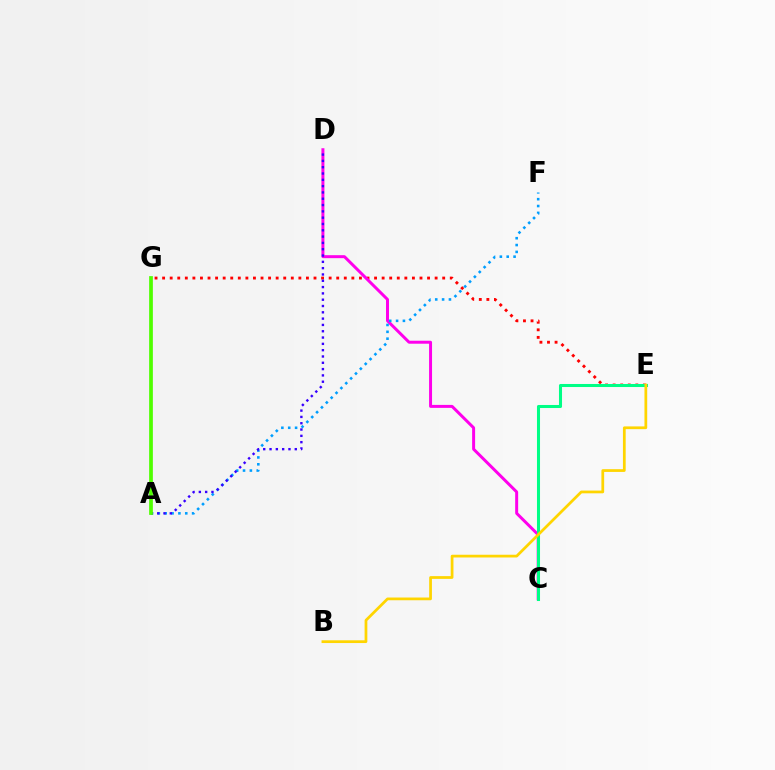{('E', 'G'): [{'color': '#ff0000', 'line_style': 'dotted', 'thickness': 2.06}], ('C', 'D'): [{'color': '#ff00ed', 'line_style': 'solid', 'thickness': 2.14}], ('A', 'F'): [{'color': '#009eff', 'line_style': 'dotted', 'thickness': 1.86}], ('C', 'E'): [{'color': '#00ff86', 'line_style': 'solid', 'thickness': 2.2}], ('B', 'E'): [{'color': '#ffd500', 'line_style': 'solid', 'thickness': 1.97}], ('A', 'D'): [{'color': '#3700ff', 'line_style': 'dotted', 'thickness': 1.71}], ('A', 'G'): [{'color': '#4fff00', 'line_style': 'solid', 'thickness': 2.68}]}